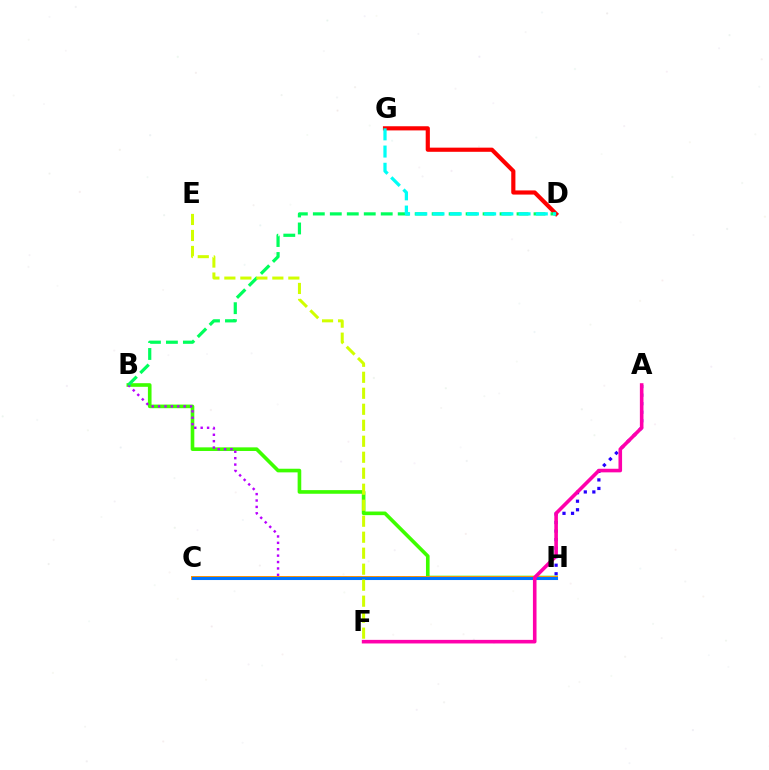{('A', 'H'): [{'color': '#2500ff', 'line_style': 'dotted', 'thickness': 2.32}], ('D', 'G'): [{'color': '#ff0000', 'line_style': 'solid', 'thickness': 2.99}, {'color': '#00fff6', 'line_style': 'dashed', 'thickness': 2.34}], ('B', 'H'): [{'color': '#3dff00', 'line_style': 'solid', 'thickness': 2.61}, {'color': '#b900ff', 'line_style': 'dotted', 'thickness': 1.74}], ('C', 'H'): [{'color': '#ff9400', 'line_style': 'solid', 'thickness': 2.85}, {'color': '#0074ff', 'line_style': 'solid', 'thickness': 2.21}], ('B', 'D'): [{'color': '#00ff5c', 'line_style': 'dashed', 'thickness': 2.31}], ('E', 'F'): [{'color': '#d1ff00', 'line_style': 'dashed', 'thickness': 2.17}], ('A', 'F'): [{'color': '#ff00ac', 'line_style': 'solid', 'thickness': 2.59}]}